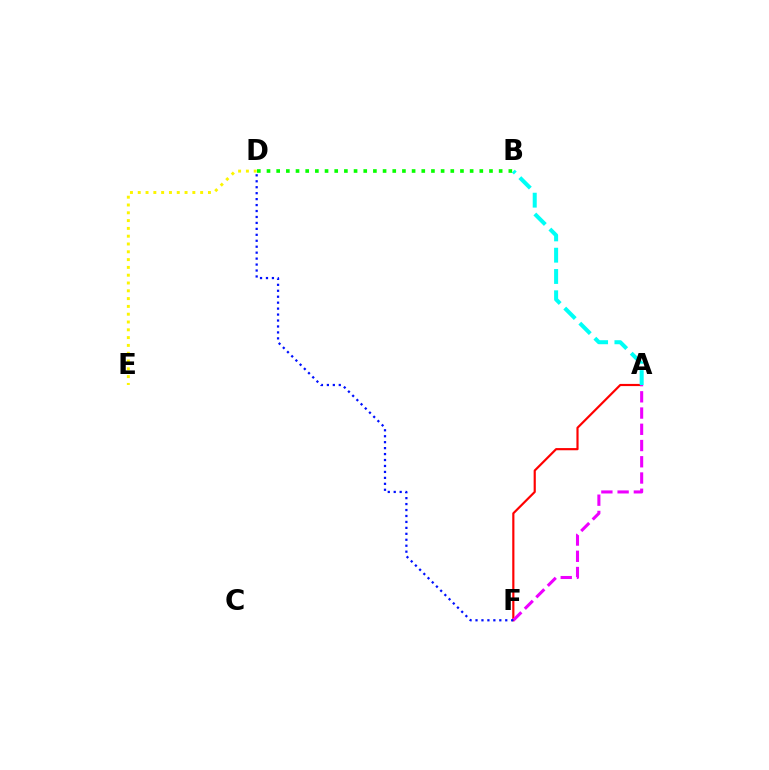{('A', 'F'): [{'color': '#ff0000', 'line_style': 'solid', 'thickness': 1.56}, {'color': '#ee00ff', 'line_style': 'dashed', 'thickness': 2.21}], ('D', 'F'): [{'color': '#0010ff', 'line_style': 'dotted', 'thickness': 1.62}], ('D', 'E'): [{'color': '#fcf500', 'line_style': 'dotted', 'thickness': 2.12}], ('A', 'B'): [{'color': '#00fff6', 'line_style': 'dashed', 'thickness': 2.89}], ('B', 'D'): [{'color': '#08ff00', 'line_style': 'dotted', 'thickness': 2.63}]}